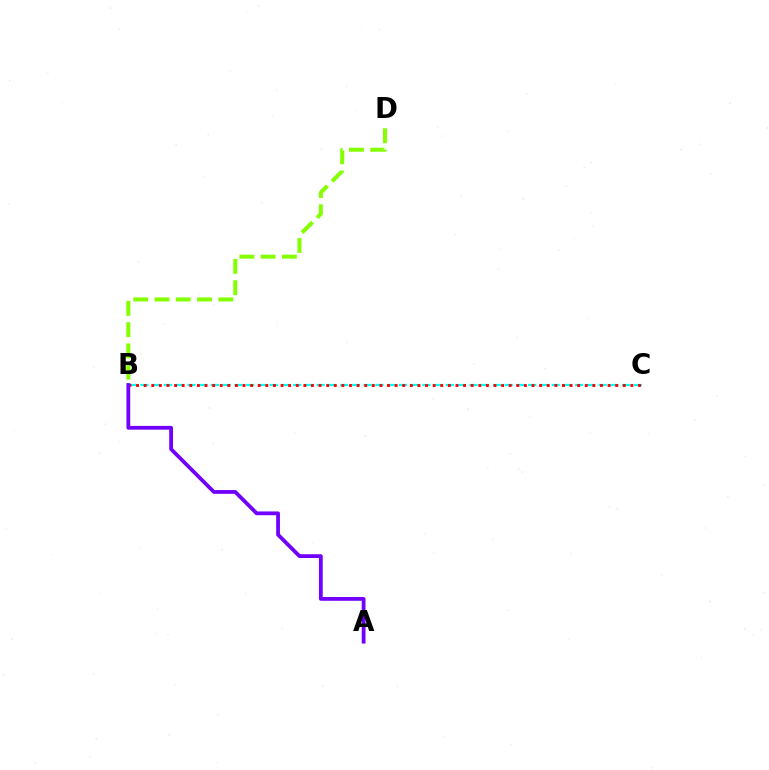{('B', 'C'): [{'color': '#00fff6', 'line_style': 'dashed', 'thickness': 1.6}, {'color': '#ff0000', 'line_style': 'dotted', 'thickness': 2.07}], ('A', 'B'): [{'color': '#7200ff', 'line_style': 'solid', 'thickness': 2.72}], ('B', 'D'): [{'color': '#84ff00', 'line_style': 'dashed', 'thickness': 2.89}]}